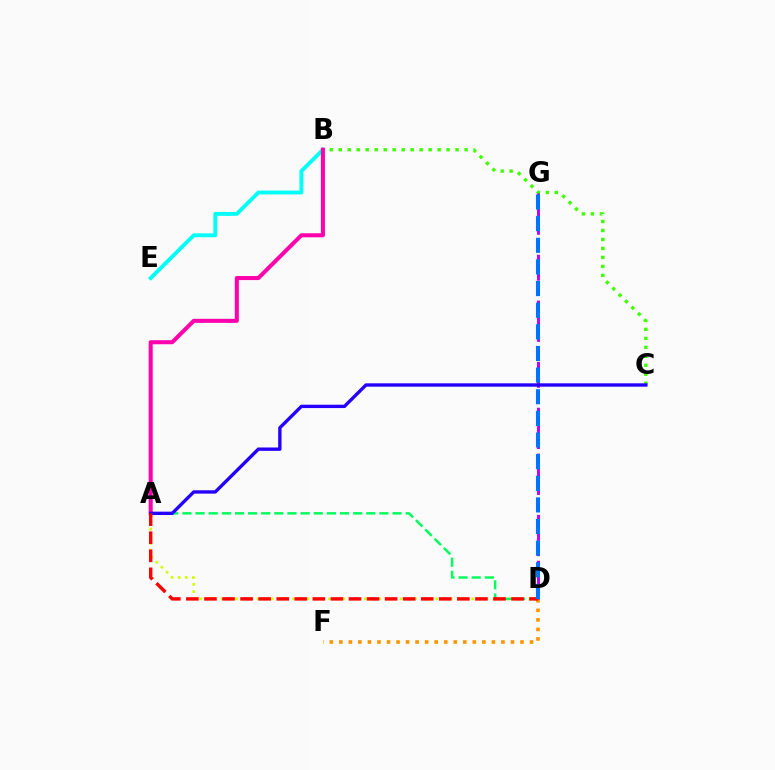{('A', 'D'): [{'color': '#d1ff00', 'line_style': 'dotted', 'thickness': 1.94}, {'color': '#00ff5c', 'line_style': 'dashed', 'thickness': 1.78}, {'color': '#ff0000', 'line_style': 'dashed', 'thickness': 2.45}], ('B', 'C'): [{'color': '#3dff00', 'line_style': 'dotted', 'thickness': 2.44}], ('D', 'F'): [{'color': '#ff9400', 'line_style': 'dotted', 'thickness': 2.59}], ('D', 'G'): [{'color': '#b900ff', 'line_style': 'dashed', 'thickness': 2.08}, {'color': '#0074ff', 'line_style': 'dashed', 'thickness': 2.94}], ('B', 'E'): [{'color': '#00fff6', 'line_style': 'solid', 'thickness': 2.79}], ('A', 'B'): [{'color': '#ff00ac', 'line_style': 'solid', 'thickness': 2.91}], ('A', 'C'): [{'color': '#2500ff', 'line_style': 'solid', 'thickness': 2.42}]}